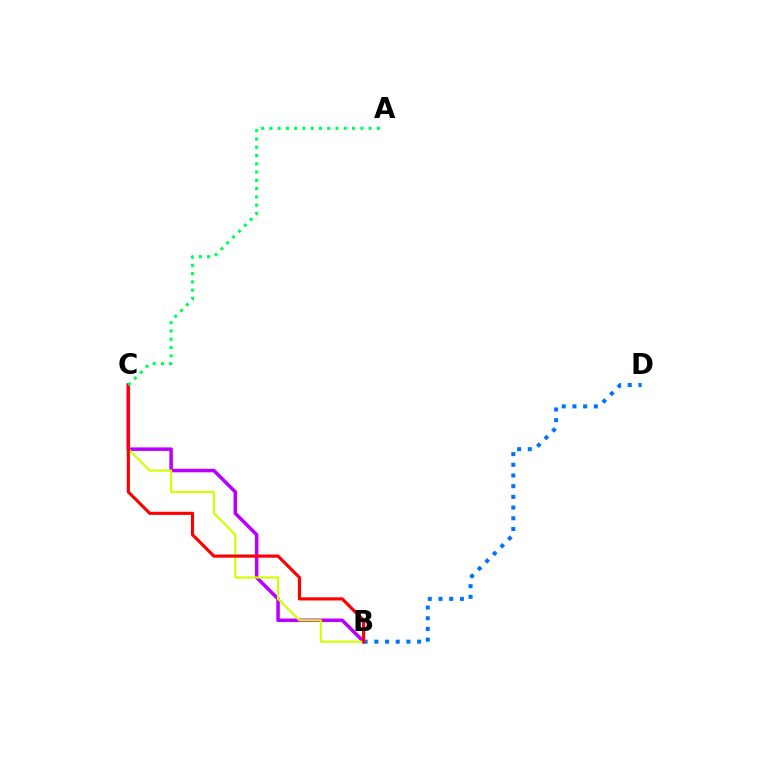{('B', 'C'): [{'color': '#b900ff', 'line_style': 'solid', 'thickness': 2.54}, {'color': '#d1ff00', 'line_style': 'solid', 'thickness': 1.55}, {'color': '#ff0000', 'line_style': 'solid', 'thickness': 2.26}], ('B', 'D'): [{'color': '#0074ff', 'line_style': 'dotted', 'thickness': 2.91}], ('A', 'C'): [{'color': '#00ff5c', 'line_style': 'dotted', 'thickness': 2.25}]}